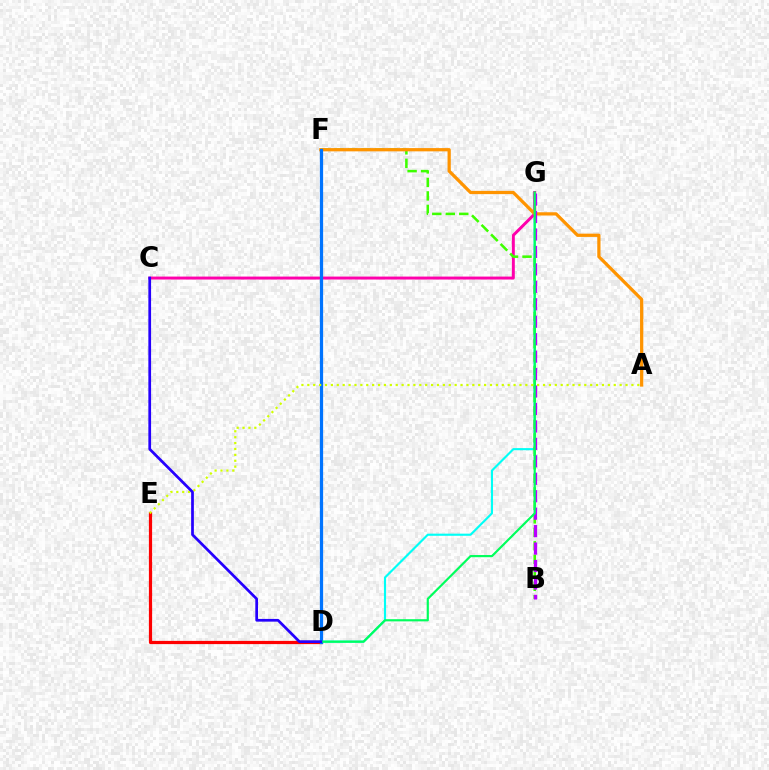{('D', 'G'): [{'color': '#00fff6', 'line_style': 'solid', 'thickness': 1.54}, {'color': '#00ff5c', 'line_style': 'solid', 'thickness': 1.57}], ('C', 'G'): [{'color': '#ff00ac', 'line_style': 'solid', 'thickness': 2.13}], ('D', 'E'): [{'color': '#ff0000', 'line_style': 'solid', 'thickness': 2.31}], ('B', 'F'): [{'color': '#3dff00', 'line_style': 'dashed', 'thickness': 1.83}], ('A', 'F'): [{'color': '#ff9400', 'line_style': 'solid', 'thickness': 2.34}], ('B', 'G'): [{'color': '#b900ff', 'line_style': 'dashed', 'thickness': 2.37}], ('D', 'F'): [{'color': '#0074ff', 'line_style': 'solid', 'thickness': 2.33}], ('A', 'E'): [{'color': '#d1ff00', 'line_style': 'dotted', 'thickness': 1.6}], ('C', 'D'): [{'color': '#2500ff', 'line_style': 'solid', 'thickness': 1.96}]}